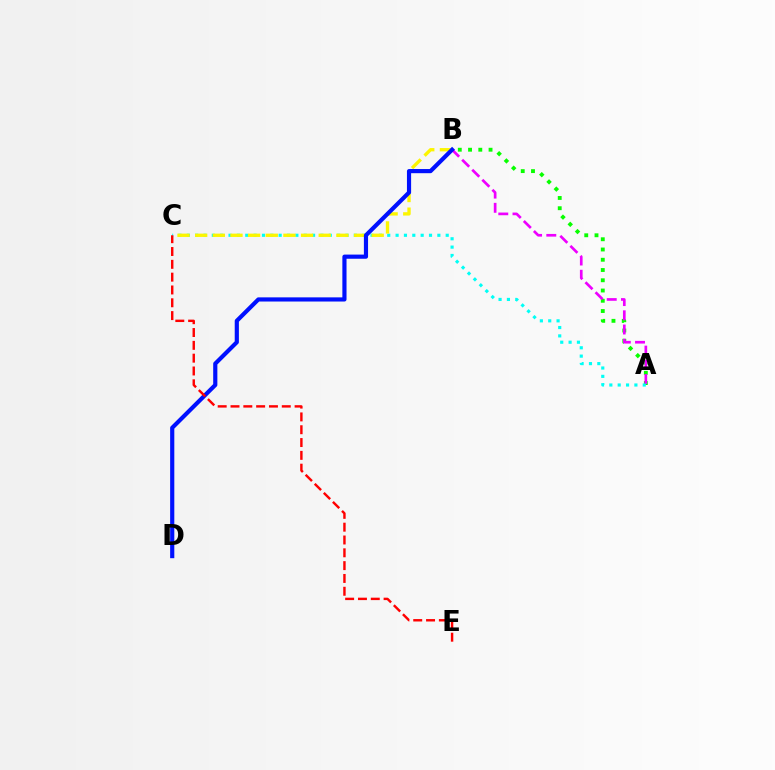{('A', 'B'): [{'color': '#08ff00', 'line_style': 'dotted', 'thickness': 2.79}, {'color': '#ee00ff', 'line_style': 'dashed', 'thickness': 1.93}], ('A', 'C'): [{'color': '#00fff6', 'line_style': 'dotted', 'thickness': 2.27}], ('B', 'C'): [{'color': '#fcf500', 'line_style': 'dashed', 'thickness': 2.4}], ('B', 'D'): [{'color': '#0010ff', 'line_style': 'solid', 'thickness': 3.0}], ('C', 'E'): [{'color': '#ff0000', 'line_style': 'dashed', 'thickness': 1.74}]}